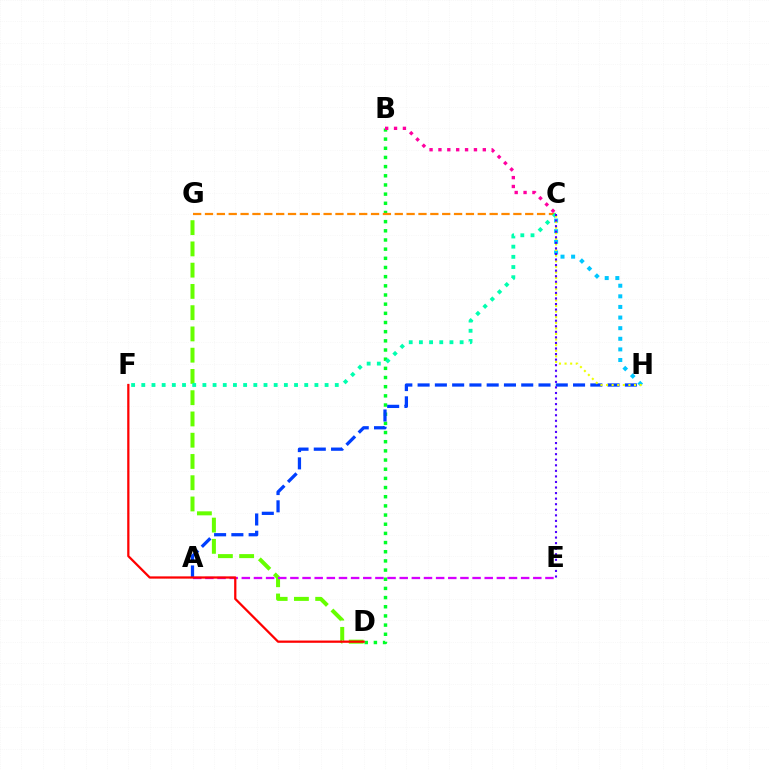{('B', 'D'): [{'color': '#00ff27', 'line_style': 'dotted', 'thickness': 2.49}], ('D', 'G'): [{'color': '#66ff00', 'line_style': 'dashed', 'thickness': 2.89}], ('A', 'H'): [{'color': '#003fff', 'line_style': 'dashed', 'thickness': 2.35}], ('C', 'G'): [{'color': '#ff8800', 'line_style': 'dashed', 'thickness': 1.61}], ('C', 'H'): [{'color': '#00c7ff', 'line_style': 'dotted', 'thickness': 2.88}, {'color': '#eeff00', 'line_style': 'dotted', 'thickness': 1.52}], ('B', 'C'): [{'color': '#ff00a0', 'line_style': 'dotted', 'thickness': 2.41}], ('A', 'E'): [{'color': '#d600ff', 'line_style': 'dashed', 'thickness': 1.65}], ('D', 'F'): [{'color': '#ff0000', 'line_style': 'solid', 'thickness': 1.62}], ('C', 'F'): [{'color': '#00ffaf', 'line_style': 'dotted', 'thickness': 2.77}], ('C', 'E'): [{'color': '#4f00ff', 'line_style': 'dotted', 'thickness': 1.51}]}